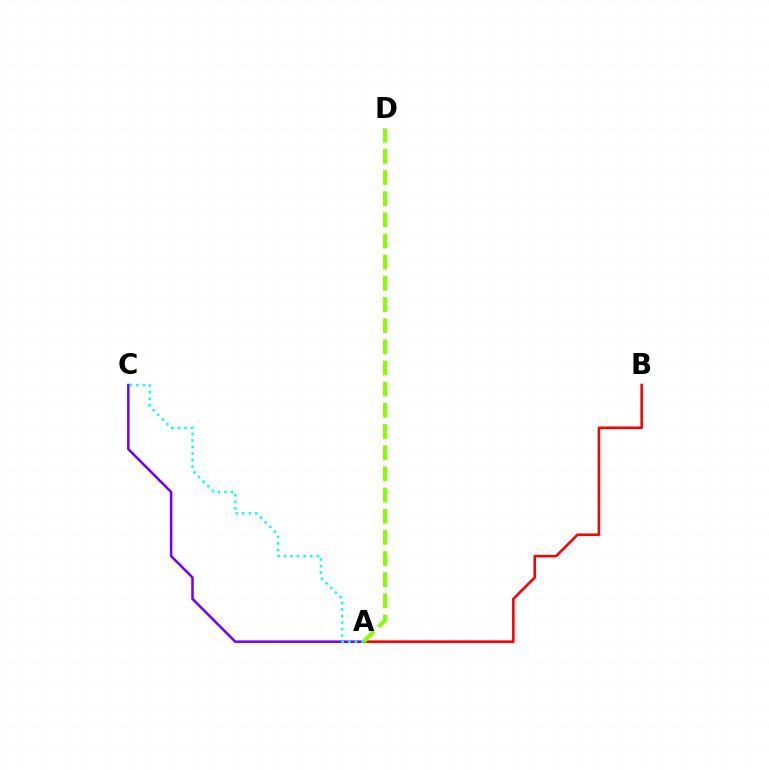{('A', 'C'): [{'color': '#7200ff', 'line_style': 'solid', 'thickness': 1.82}, {'color': '#00fff6', 'line_style': 'dotted', 'thickness': 1.78}], ('A', 'B'): [{'color': '#ff0000', 'line_style': 'solid', 'thickness': 1.86}], ('A', 'D'): [{'color': '#84ff00', 'line_style': 'dashed', 'thickness': 2.88}]}